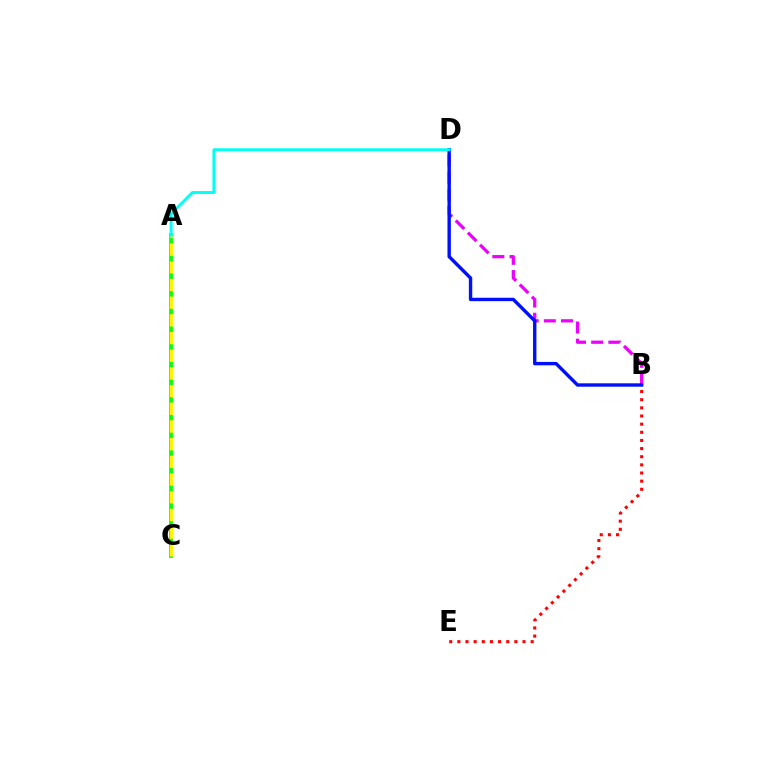{('A', 'C'): [{'color': '#08ff00', 'line_style': 'solid', 'thickness': 2.75}, {'color': '#fcf500', 'line_style': 'dashed', 'thickness': 2.4}], ('B', 'E'): [{'color': '#ff0000', 'line_style': 'dotted', 'thickness': 2.21}], ('B', 'D'): [{'color': '#ee00ff', 'line_style': 'dashed', 'thickness': 2.33}, {'color': '#0010ff', 'line_style': 'solid', 'thickness': 2.44}], ('A', 'D'): [{'color': '#00fff6', 'line_style': 'solid', 'thickness': 2.1}]}